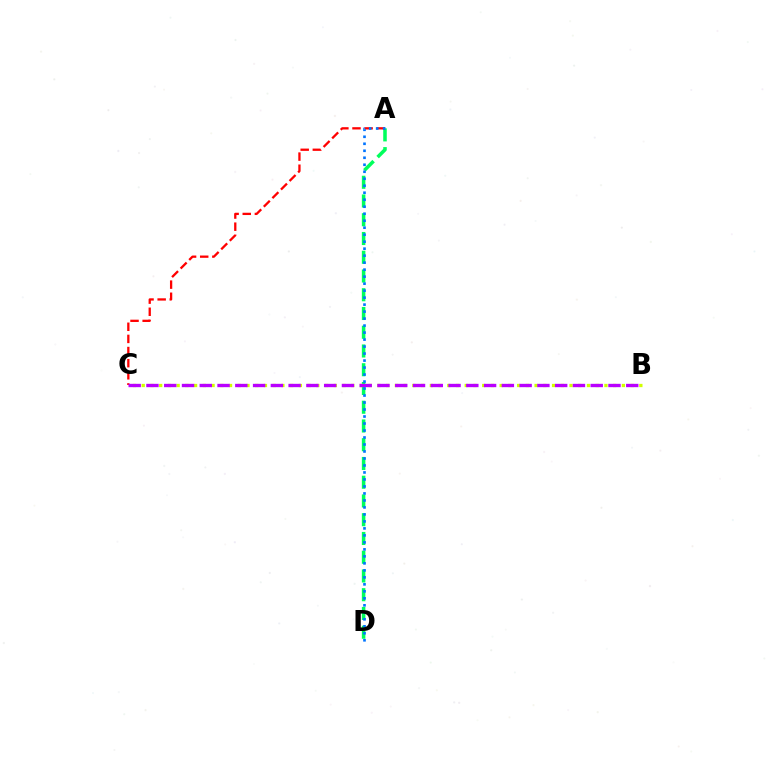{('A', 'D'): [{'color': '#00ff5c', 'line_style': 'dashed', 'thickness': 2.55}, {'color': '#0074ff', 'line_style': 'dotted', 'thickness': 1.9}], ('B', 'C'): [{'color': '#d1ff00', 'line_style': 'dotted', 'thickness': 2.37}, {'color': '#b900ff', 'line_style': 'dashed', 'thickness': 2.41}], ('A', 'C'): [{'color': '#ff0000', 'line_style': 'dashed', 'thickness': 1.65}]}